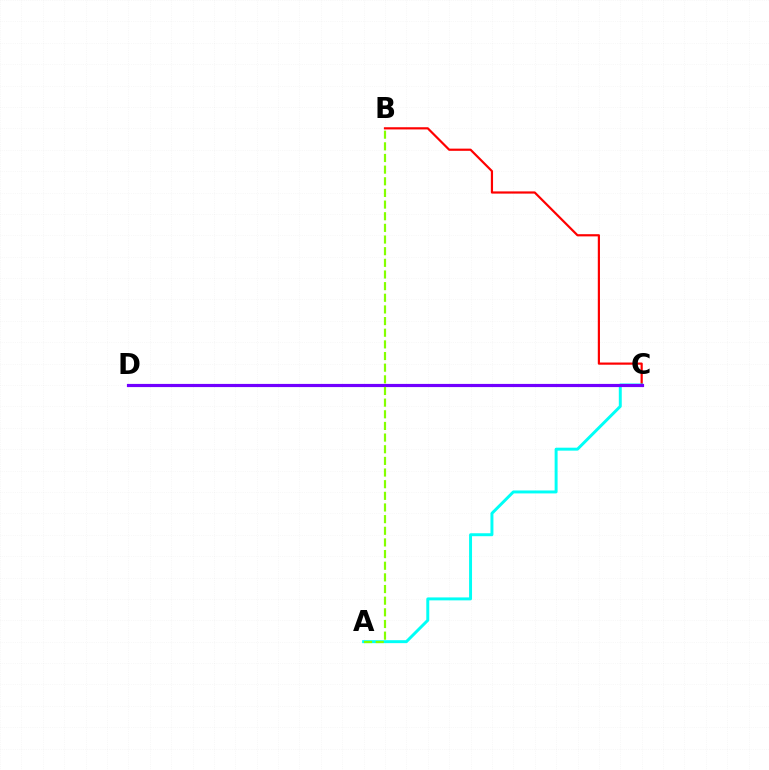{('B', 'C'): [{'color': '#ff0000', 'line_style': 'solid', 'thickness': 1.58}], ('A', 'C'): [{'color': '#00fff6', 'line_style': 'solid', 'thickness': 2.13}], ('C', 'D'): [{'color': '#7200ff', 'line_style': 'solid', 'thickness': 2.28}], ('A', 'B'): [{'color': '#84ff00', 'line_style': 'dashed', 'thickness': 1.58}]}